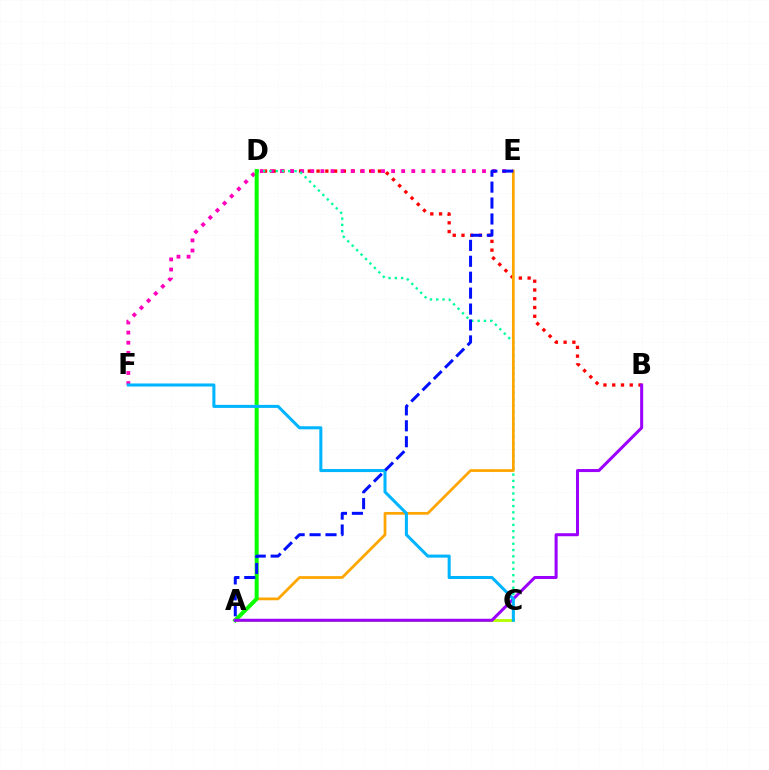{('B', 'D'): [{'color': '#ff0000', 'line_style': 'dotted', 'thickness': 2.38}], ('E', 'F'): [{'color': '#ff00bd', 'line_style': 'dotted', 'thickness': 2.74}], ('A', 'C'): [{'color': '#b3ff00', 'line_style': 'solid', 'thickness': 2.04}], ('C', 'D'): [{'color': '#00ff9d', 'line_style': 'dotted', 'thickness': 1.71}], ('A', 'E'): [{'color': '#ffa500', 'line_style': 'solid', 'thickness': 1.97}, {'color': '#0010ff', 'line_style': 'dashed', 'thickness': 2.16}], ('A', 'D'): [{'color': '#08ff00', 'line_style': 'solid', 'thickness': 2.88}], ('A', 'B'): [{'color': '#9b00ff', 'line_style': 'solid', 'thickness': 2.18}], ('C', 'F'): [{'color': '#00b5ff', 'line_style': 'solid', 'thickness': 2.19}]}